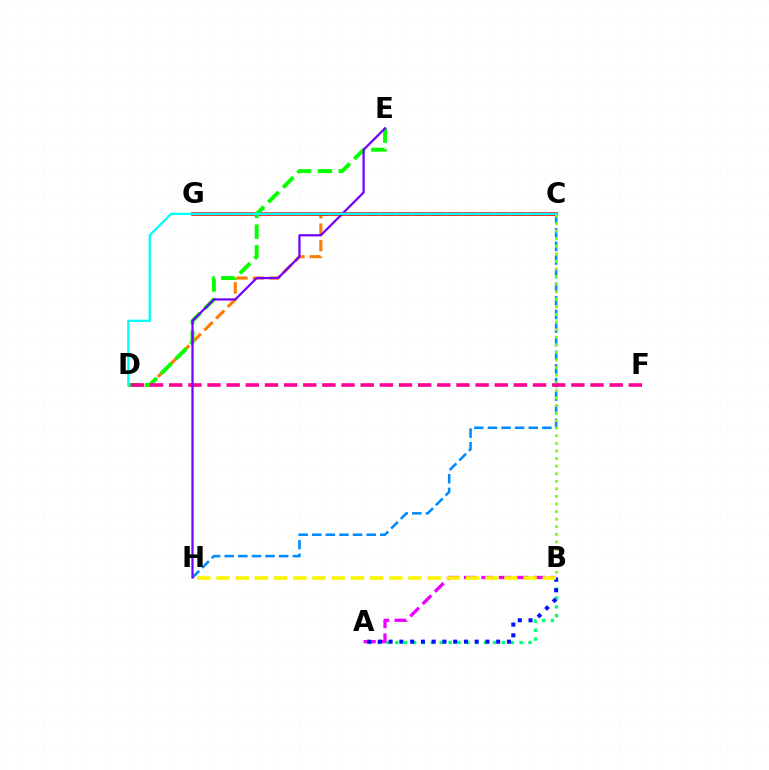{('A', 'B'): [{'color': '#00ff74', 'line_style': 'dotted', 'thickness': 2.41}, {'color': '#ee00ff', 'line_style': 'dashed', 'thickness': 2.37}, {'color': '#0010ff', 'line_style': 'dotted', 'thickness': 2.92}], ('B', 'H'): [{'color': '#fcf500', 'line_style': 'dashed', 'thickness': 2.61}], ('C', 'H'): [{'color': '#008cff', 'line_style': 'dashed', 'thickness': 1.85}], ('C', 'D'): [{'color': '#ff7c00', 'line_style': 'dashed', 'thickness': 2.24}, {'color': '#00fff6', 'line_style': 'solid', 'thickness': 1.65}], ('C', 'G'): [{'color': '#ff0000', 'line_style': 'solid', 'thickness': 2.6}], ('B', 'C'): [{'color': '#84ff00', 'line_style': 'dotted', 'thickness': 2.06}], ('D', 'E'): [{'color': '#08ff00', 'line_style': 'dashed', 'thickness': 2.82}], ('D', 'F'): [{'color': '#ff0094', 'line_style': 'dashed', 'thickness': 2.6}], ('E', 'H'): [{'color': '#7200ff', 'line_style': 'solid', 'thickness': 1.61}]}